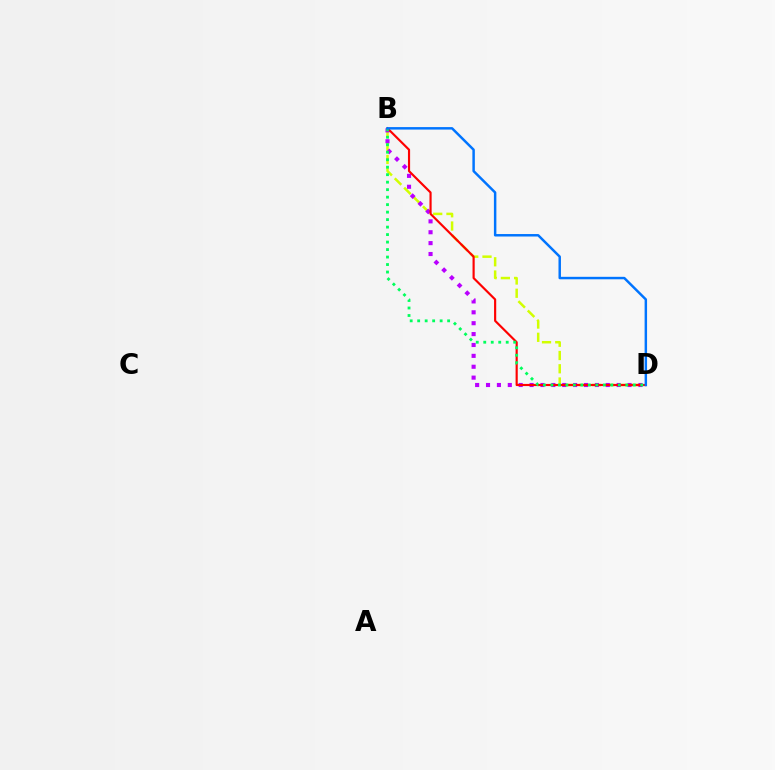{('B', 'D'): [{'color': '#d1ff00', 'line_style': 'dashed', 'thickness': 1.8}, {'color': '#b900ff', 'line_style': 'dotted', 'thickness': 2.96}, {'color': '#ff0000', 'line_style': 'solid', 'thickness': 1.55}, {'color': '#00ff5c', 'line_style': 'dotted', 'thickness': 2.03}, {'color': '#0074ff', 'line_style': 'solid', 'thickness': 1.78}]}